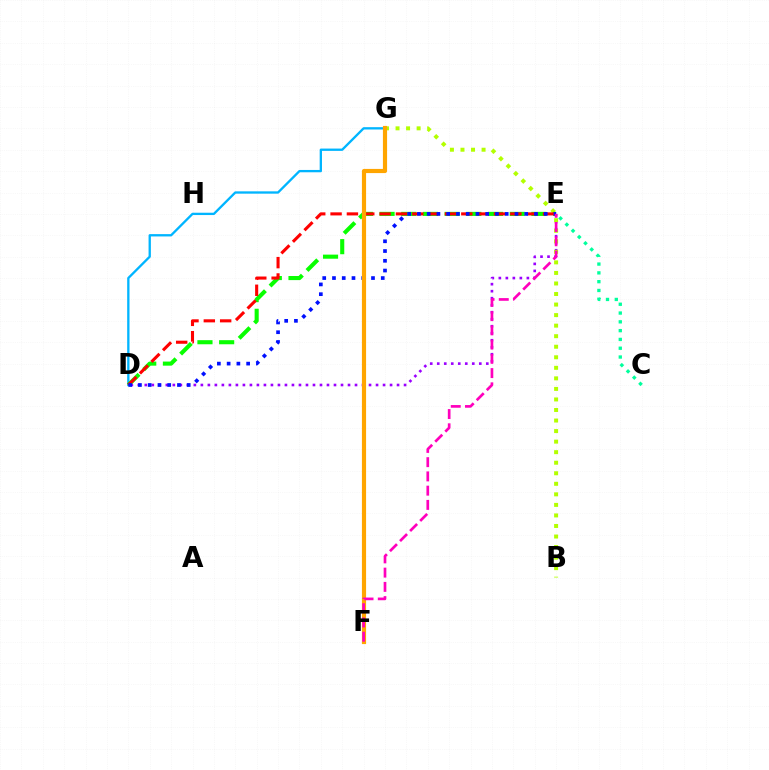{('D', 'E'): [{'color': '#9b00ff', 'line_style': 'dotted', 'thickness': 1.9}, {'color': '#08ff00', 'line_style': 'dashed', 'thickness': 2.95}, {'color': '#ff0000', 'line_style': 'dashed', 'thickness': 2.22}, {'color': '#0010ff', 'line_style': 'dotted', 'thickness': 2.65}], ('B', 'G'): [{'color': '#b3ff00', 'line_style': 'dotted', 'thickness': 2.86}], ('D', 'G'): [{'color': '#00b5ff', 'line_style': 'solid', 'thickness': 1.67}], ('C', 'E'): [{'color': '#00ff9d', 'line_style': 'dotted', 'thickness': 2.39}], ('F', 'G'): [{'color': '#ffa500', 'line_style': 'solid', 'thickness': 3.0}], ('E', 'F'): [{'color': '#ff00bd', 'line_style': 'dashed', 'thickness': 1.93}]}